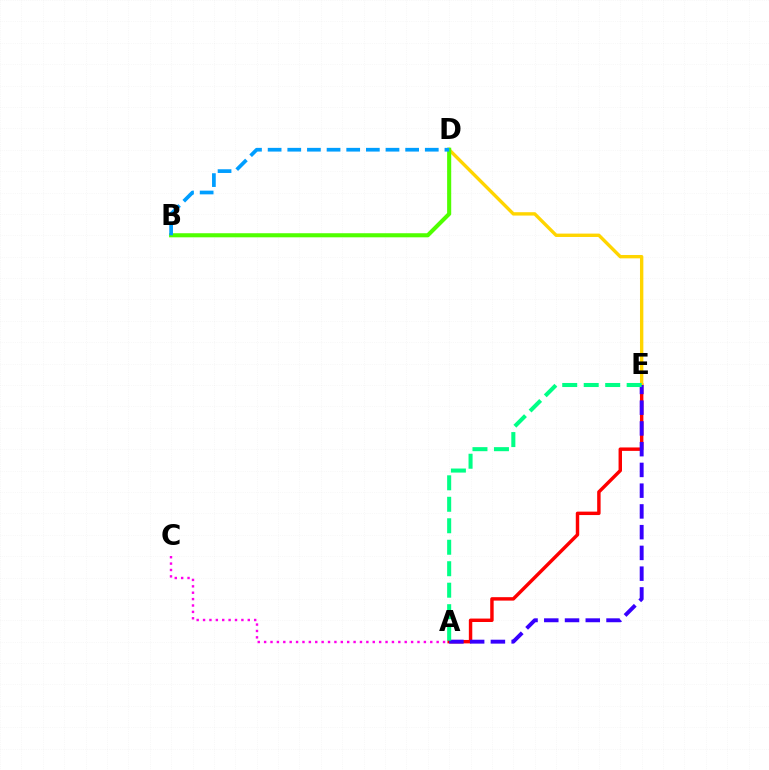{('A', 'C'): [{'color': '#ff00ed', 'line_style': 'dotted', 'thickness': 1.74}], ('A', 'E'): [{'color': '#ff0000', 'line_style': 'solid', 'thickness': 2.47}, {'color': '#3700ff', 'line_style': 'dashed', 'thickness': 2.82}, {'color': '#00ff86', 'line_style': 'dashed', 'thickness': 2.92}], ('D', 'E'): [{'color': '#ffd500', 'line_style': 'solid', 'thickness': 2.43}], ('B', 'D'): [{'color': '#4fff00', 'line_style': 'solid', 'thickness': 2.94}, {'color': '#009eff', 'line_style': 'dashed', 'thickness': 2.67}]}